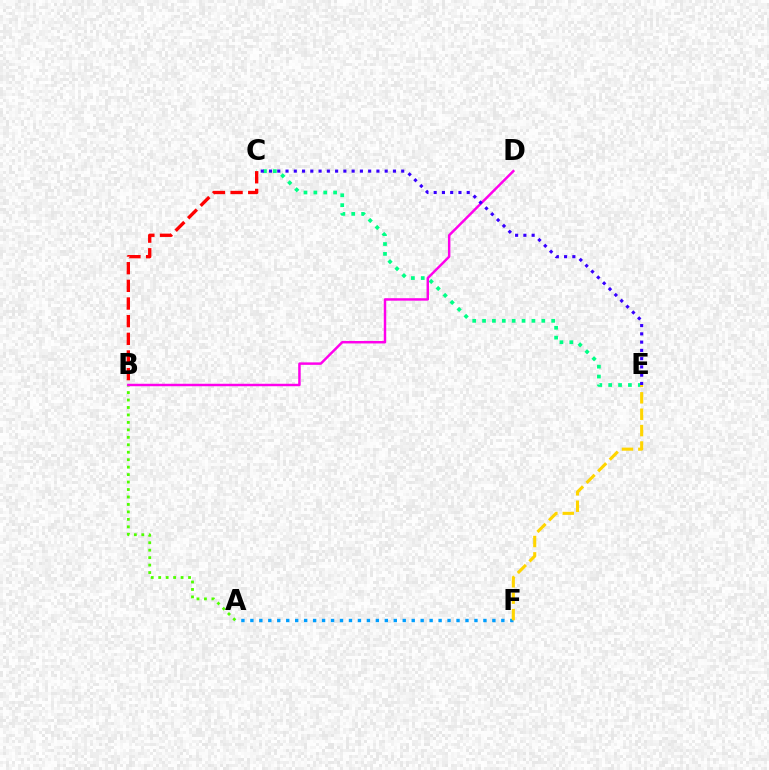{('A', 'F'): [{'color': '#009eff', 'line_style': 'dotted', 'thickness': 2.44}], ('C', 'E'): [{'color': '#00ff86', 'line_style': 'dotted', 'thickness': 2.68}, {'color': '#3700ff', 'line_style': 'dotted', 'thickness': 2.25}], ('A', 'B'): [{'color': '#4fff00', 'line_style': 'dotted', 'thickness': 2.03}], ('E', 'F'): [{'color': '#ffd500', 'line_style': 'dashed', 'thickness': 2.23}], ('B', 'D'): [{'color': '#ff00ed', 'line_style': 'solid', 'thickness': 1.77}], ('B', 'C'): [{'color': '#ff0000', 'line_style': 'dashed', 'thickness': 2.4}]}